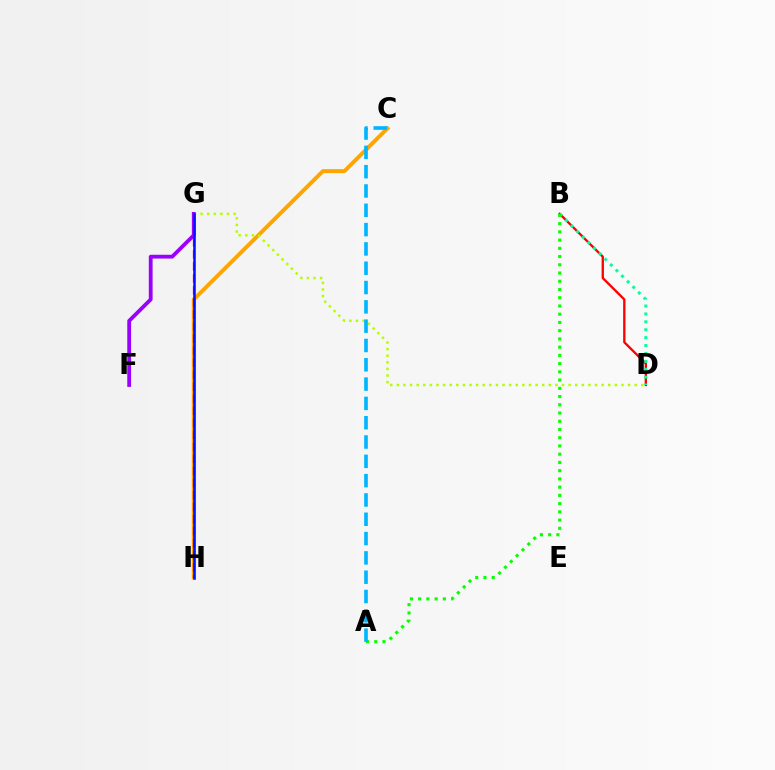{('C', 'H'): [{'color': '#ffa500', 'line_style': 'solid', 'thickness': 2.83}], ('G', 'H'): [{'color': '#ff00bd', 'line_style': 'dashed', 'thickness': 1.64}, {'color': '#0010ff', 'line_style': 'solid', 'thickness': 1.8}], ('B', 'D'): [{'color': '#ff0000', 'line_style': 'solid', 'thickness': 1.68}, {'color': '#00ff9d', 'line_style': 'dotted', 'thickness': 2.15}], ('D', 'G'): [{'color': '#b3ff00', 'line_style': 'dotted', 'thickness': 1.79}], ('F', 'G'): [{'color': '#9b00ff', 'line_style': 'solid', 'thickness': 2.73}], ('A', 'B'): [{'color': '#08ff00', 'line_style': 'dotted', 'thickness': 2.24}], ('A', 'C'): [{'color': '#00b5ff', 'line_style': 'dashed', 'thickness': 2.62}]}